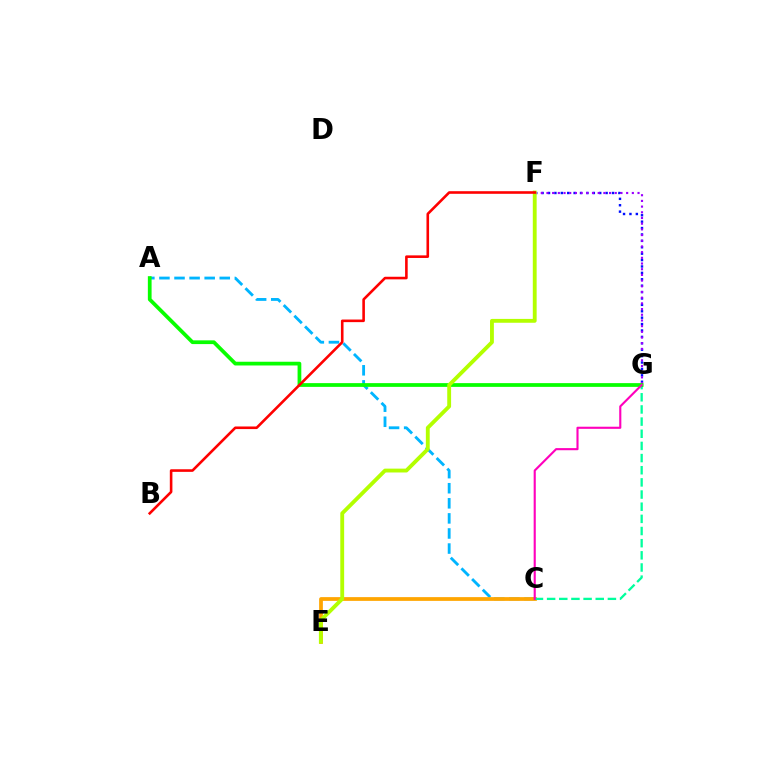{('A', 'C'): [{'color': '#00b5ff', 'line_style': 'dashed', 'thickness': 2.05}], ('C', 'E'): [{'color': '#ffa500', 'line_style': 'solid', 'thickness': 2.7}], ('C', 'G'): [{'color': '#00ff9d', 'line_style': 'dashed', 'thickness': 1.65}, {'color': '#ff00bd', 'line_style': 'solid', 'thickness': 1.53}], ('F', 'G'): [{'color': '#0010ff', 'line_style': 'dotted', 'thickness': 1.74}, {'color': '#9b00ff', 'line_style': 'dotted', 'thickness': 1.55}], ('A', 'G'): [{'color': '#08ff00', 'line_style': 'solid', 'thickness': 2.69}], ('E', 'F'): [{'color': '#b3ff00', 'line_style': 'solid', 'thickness': 2.77}], ('B', 'F'): [{'color': '#ff0000', 'line_style': 'solid', 'thickness': 1.87}]}